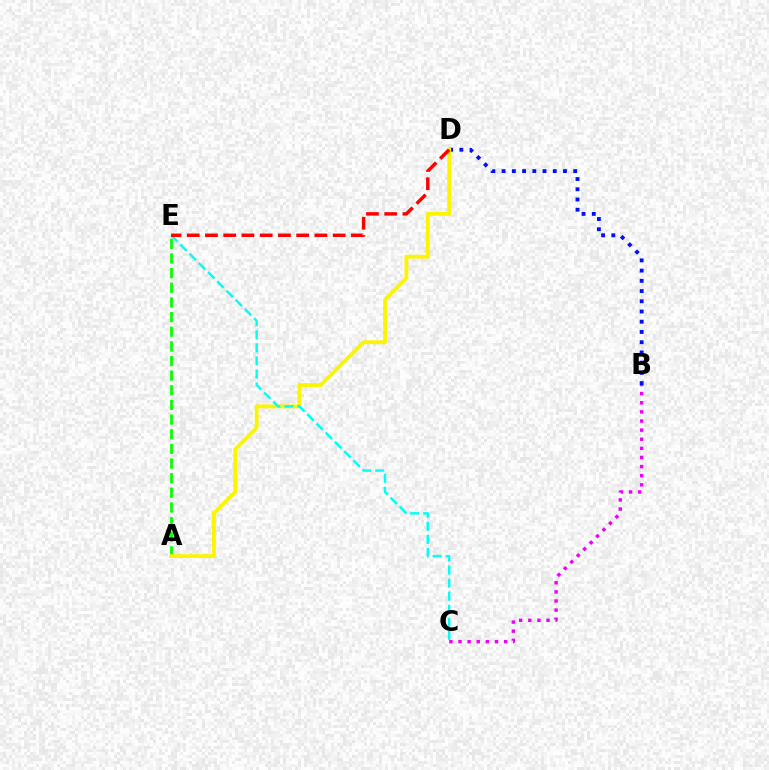{('B', 'D'): [{'color': '#0010ff', 'line_style': 'dotted', 'thickness': 2.78}], ('B', 'C'): [{'color': '#ee00ff', 'line_style': 'dotted', 'thickness': 2.48}], ('A', 'E'): [{'color': '#08ff00', 'line_style': 'dashed', 'thickness': 1.99}], ('A', 'D'): [{'color': '#fcf500', 'line_style': 'solid', 'thickness': 2.76}], ('C', 'E'): [{'color': '#00fff6', 'line_style': 'dashed', 'thickness': 1.77}], ('D', 'E'): [{'color': '#ff0000', 'line_style': 'dashed', 'thickness': 2.48}]}